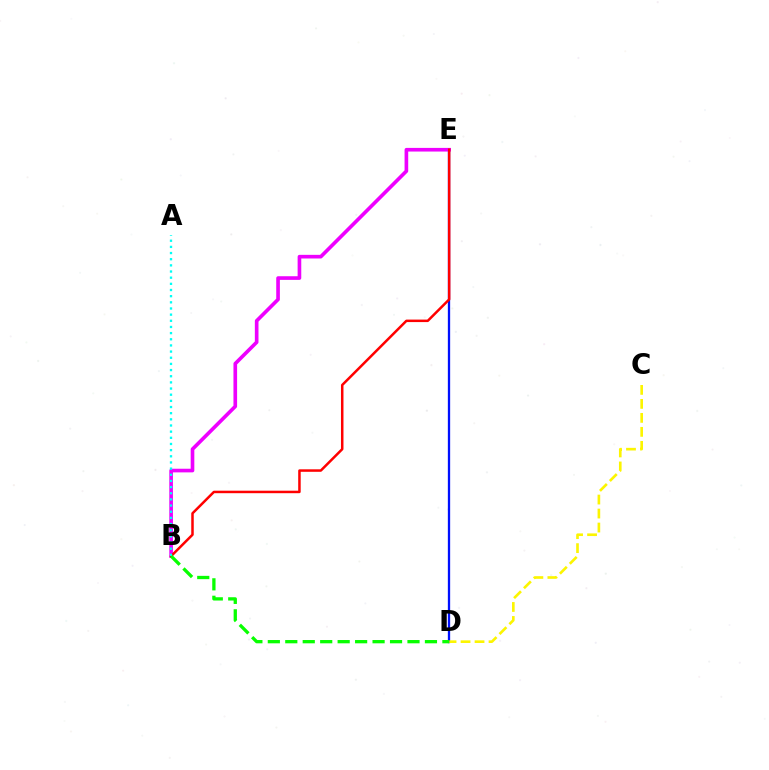{('D', 'E'): [{'color': '#0010ff', 'line_style': 'solid', 'thickness': 1.66}], ('B', 'E'): [{'color': '#ee00ff', 'line_style': 'solid', 'thickness': 2.62}, {'color': '#ff0000', 'line_style': 'solid', 'thickness': 1.8}], ('A', 'B'): [{'color': '#00fff6', 'line_style': 'dotted', 'thickness': 1.67}], ('C', 'D'): [{'color': '#fcf500', 'line_style': 'dashed', 'thickness': 1.9}], ('B', 'D'): [{'color': '#08ff00', 'line_style': 'dashed', 'thickness': 2.37}]}